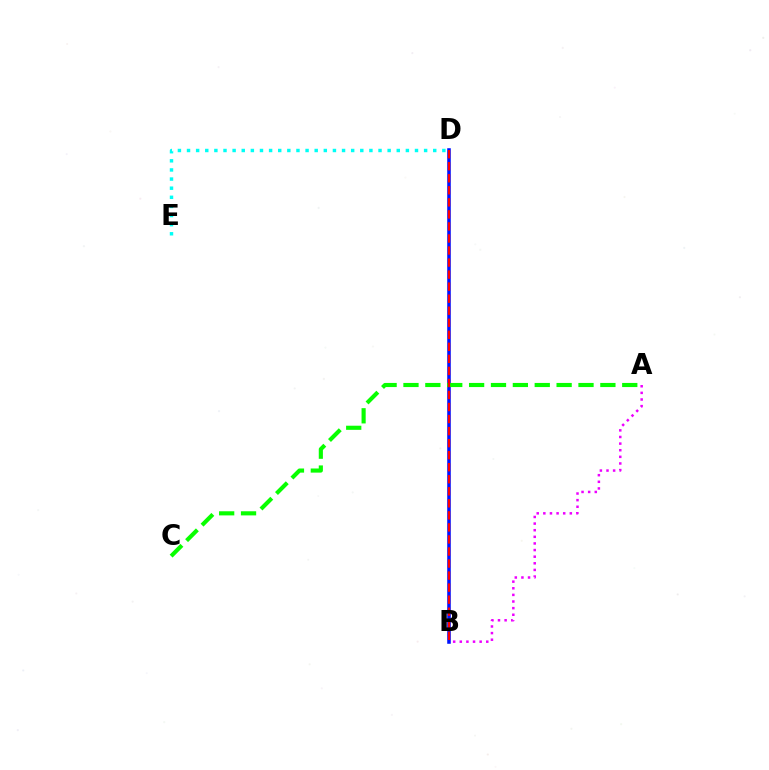{('B', 'D'): [{'color': '#fcf500', 'line_style': 'dotted', 'thickness': 1.54}, {'color': '#0010ff', 'line_style': 'solid', 'thickness': 2.56}, {'color': '#ff0000', 'line_style': 'dashed', 'thickness': 1.64}], ('D', 'E'): [{'color': '#00fff6', 'line_style': 'dotted', 'thickness': 2.48}], ('A', 'C'): [{'color': '#08ff00', 'line_style': 'dashed', 'thickness': 2.97}], ('A', 'B'): [{'color': '#ee00ff', 'line_style': 'dotted', 'thickness': 1.8}]}